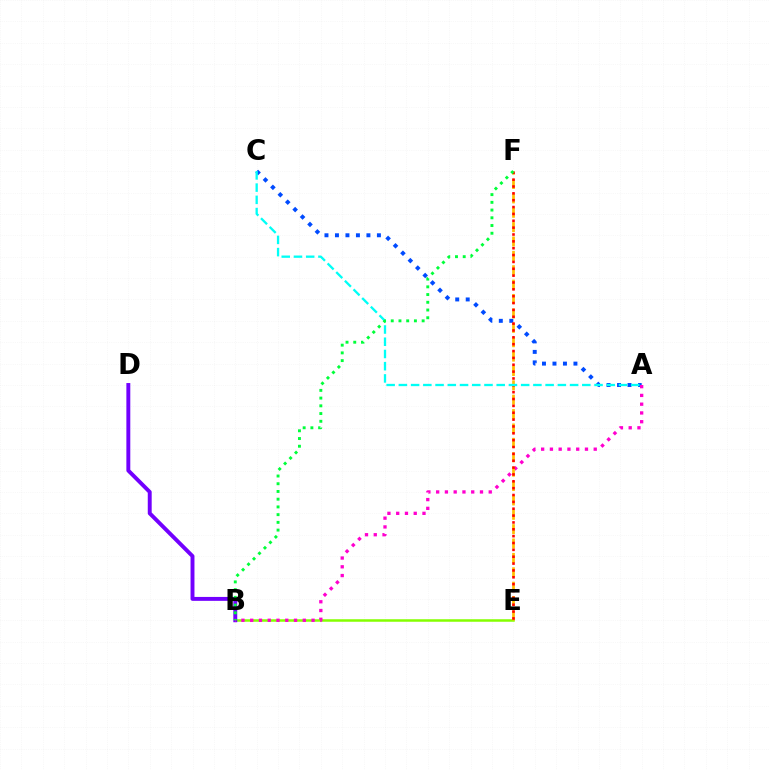{('A', 'C'): [{'color': '#004bff', 'line_style': 'dotted', 'thickness': 2.85}, {'color': '#00fff6', 'line_style': 'dashed', 'thickness': 1.66}], ('B', 'E'): [{'color': '#84ff00', 'line_style': 'solid', 'thickness': 1.81}], ('B', 'D'): [{'color': '#7200ff', 'line_style': 'solid', 'thickness': 2.82}], ('A', 'B'): [{'color': '#ff00cf', 'line_style': 'dotted', 'thickness': 2.38}], ('E', 'F'): [{'color': '#ffbd00', 'line_style': 'dashed', 'thickness': 1.95}, {'color': '#ff0000', 'line_style': 'dotted', 'thickness': 1.86}], ('B', 'F'): [{'color': '#00ff39', 'line_style': 'dotted', 'thickness': 2.1}]}